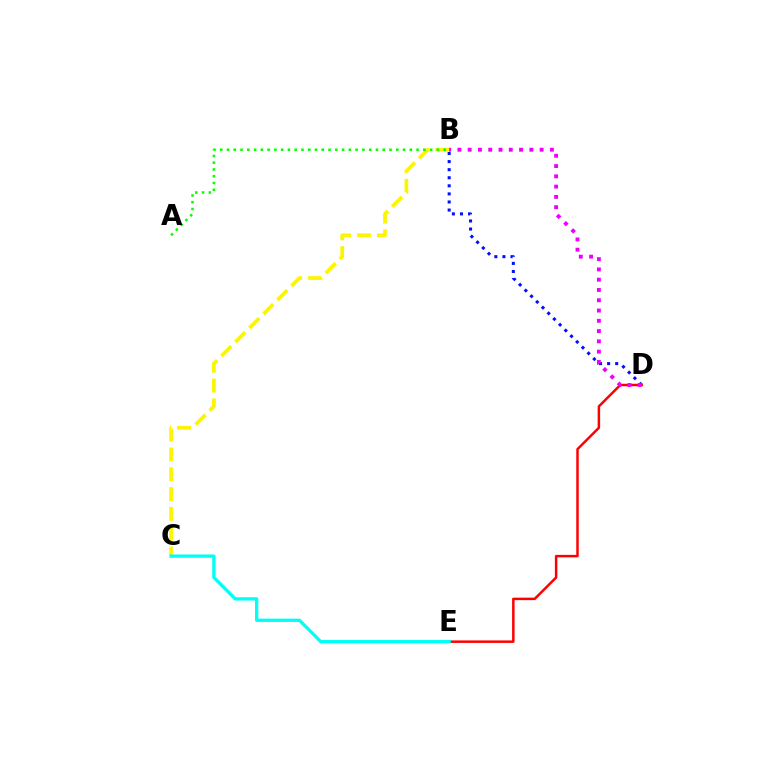{('B', 'C'): [{'color': '#fcf500', 'line_style': 'dashed', 'thickness': 2.69}], ('B', 'D'): [{'color': '#0010ff', 'line_style': 'dotted', 'thickness': 2.19}, {'color': '#ee00ff', 'line_style': 'dotted', 'thickness': 2.79}], ('A', 'B'): [{'color': '#08ff00', 'line_style': 'dotted', 'thickness': 1.84}], ('D', 'E'): [{'color': '#ff0000', 'line_style': 'solid', 'thickness': 1.79}], ('C', 'E'): [{'color': '#00fff6', 'line_style': 'solid', 'thickness': 2.39}]}